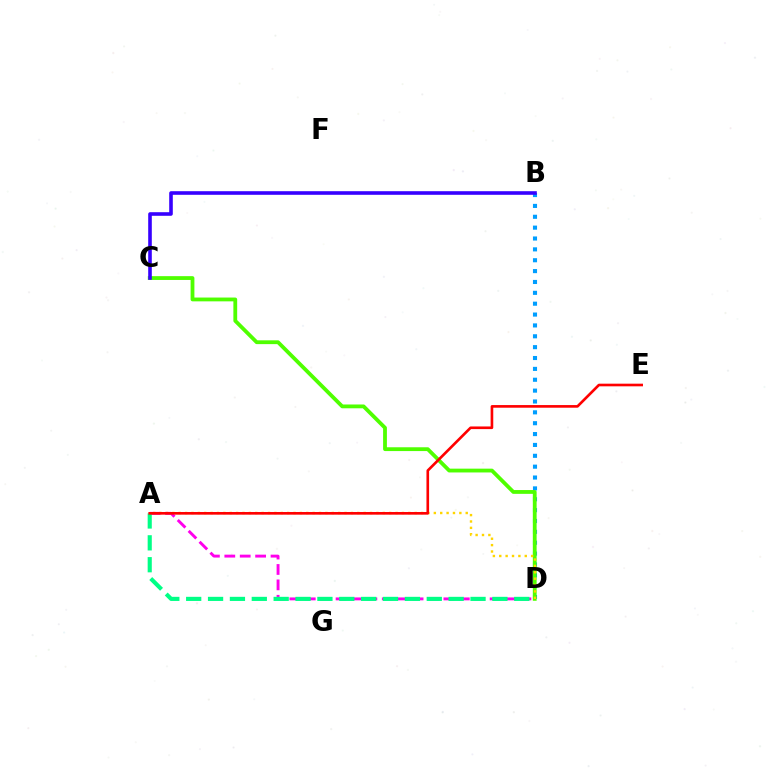{('B', 'D'): [{'color': '#009eff', 'line_style': 'dotted', 'thickness': 2.95}], ('C', 'D'): [{'color': '#4fff00', 'line_style': 'solid', 'thickness': 2.74}], ('A', 'D'): [{'color': '#ffd500', 'line_style': 'dotted', 'thickness': 1.73}, {'color': '#ff00ed', 'line_style': 'dashed', 'thickness': 2.09}, {'color': '#00ff86', 'line_style': 'dashed', 'thickness': 2.97}], ('B', 'C'): [{'color': '#3700ff', 'line_style': 'solid', 'thickness': 2.59}], ('A', 'E'): [{'color': '#ff0000', 'line_style': 'solid', 'thickness': 1.9}]}